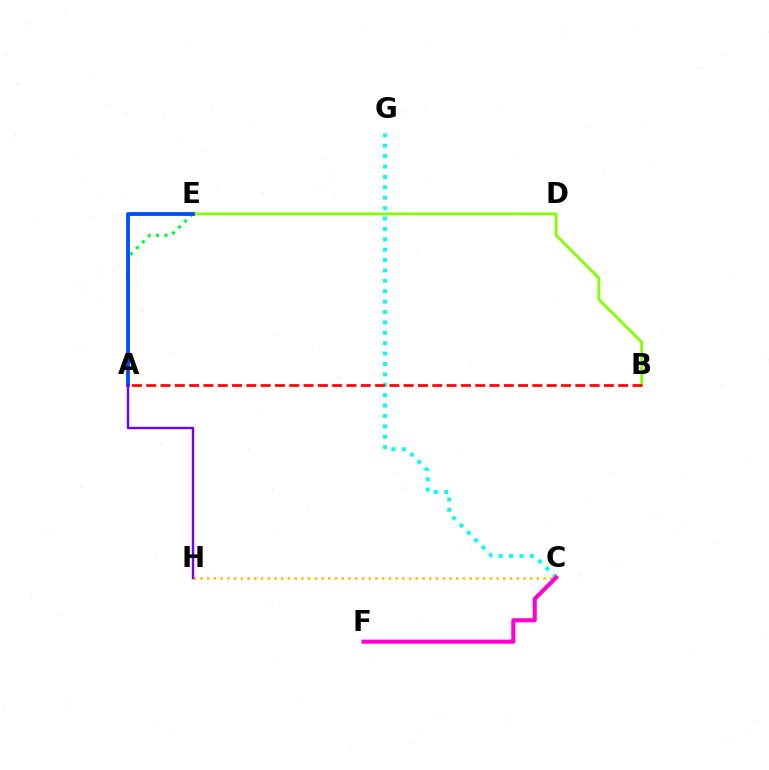{('C', 'G'): [{'color': '#00fff6', 'line_style': 'dotted', 'thickness': 2.82}], ('A', 'E'): [{'color': '#00ff39', 'line_style': 'dotted', 'thickness': 2.29}, {'color': '#004bff', 'line_style': 'solid', 'thickness': 2.73}], ('B', 'E'): [{'color': '#84ff00', 'line_style': 'solid', 'thickness': 2.04}], ('C', 'H'): [{'color': '#ffbd00', 'line_style': 'dotted', 'thickness': 1.83}], ('C', 'F'): [{'color': '#ff00cf', 'line_style': 'solid', 'thickness': 2.95}], ('A', 'H'): [{'color': '#7200ff', 'line_style': 'solid', 'thickness': 1.74}], ('A', 'B'): [{'color': '#ff0000', 'line_style': 'dashed', 'thickness': 1.94}]}